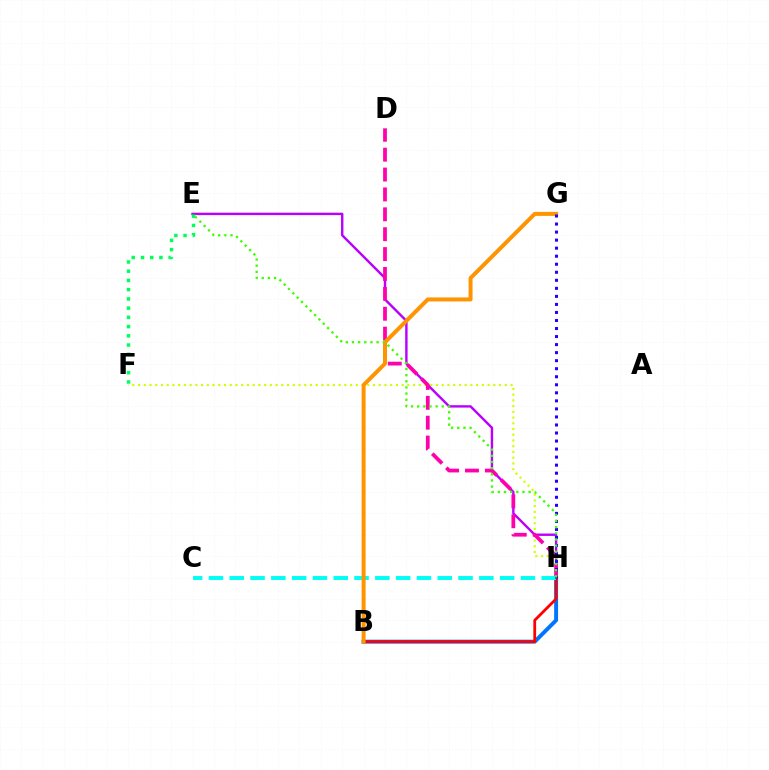{('F', 'H'): [{'color': '#d1ff00', 'line_style': 'dotted', 'thickness': 1.56}], ('E', 'H'): [{'color': '#b900ff', 'line_style': 'solid', 'thickness': 1.73}, {'color': '#3dff00', 'line_style': 'dotted', 'thickness': 1.67}], ('D', 'H'): [{'color': '#ff00ac', 'line_style': 'dashed', 'thickness': 2.7}], ('B', 'H'): [{'color': '#0074ff', 'line_style': 'solid', 'thickness': 2.82}, {'color': '#ff0000', 'line_style': 'solid', 'thickness': 2.01}], ('C', 'H'): [{'color': '#00fff6', 'line_style': 'dashed', 'thickness': 2.83}], ('B', 'G'): [{'color': '#ff9400', 'line_style': 'solid', 'thickness': 2.87}], ('G', 'H'): [{'color': '#2500ff', 'line_style': 'dotted', 'thickness': 2.18}], ('E', 'F'): [{'color': '#00ff5c', 'line_style': 'dotted', 'thickness': 2.51}]}